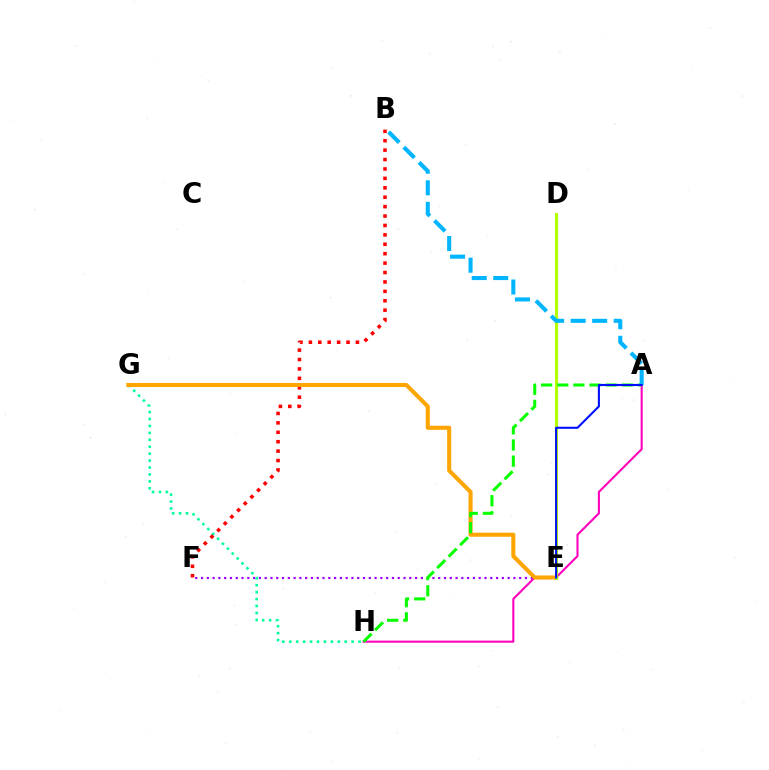{('A', 'H'): [{'color': '#ff00bd', 'line_style': 'solid', 'thickness': 1.51}, {'color': '#08ff00', 'line_style': 'dashed', 'thickness': 2.19}], ('G', 'H'): [{'color': '#00ff9d', 'line_style': 'dotted', 'thickness': 1.88}], ('B', 'F'): [{'color': '#ff0000', 'line_style': 'dotted', 'thickness': 2.56}], ('E', 'F'): [{'color': '#9b00ff', 'line_style': 'dotted', 'thickness': 1.57}], ('E', 'G'): [{'color': '#ffa500', 'line_style': 'solid', 'thickness': 2.94}], ('D', 'E'): [{'color': '#b3ff00', 'line_style': 'solid', 'thickness': 2.24}], ('A', 'B'): [{'color': '#00b5ff', 'line_style': 'dashed', 'thickness': 2.92}], ('A', 'E'): [{'color': '#0010ff', 'line_style': 'solid', 'thickness': 1.51}]}